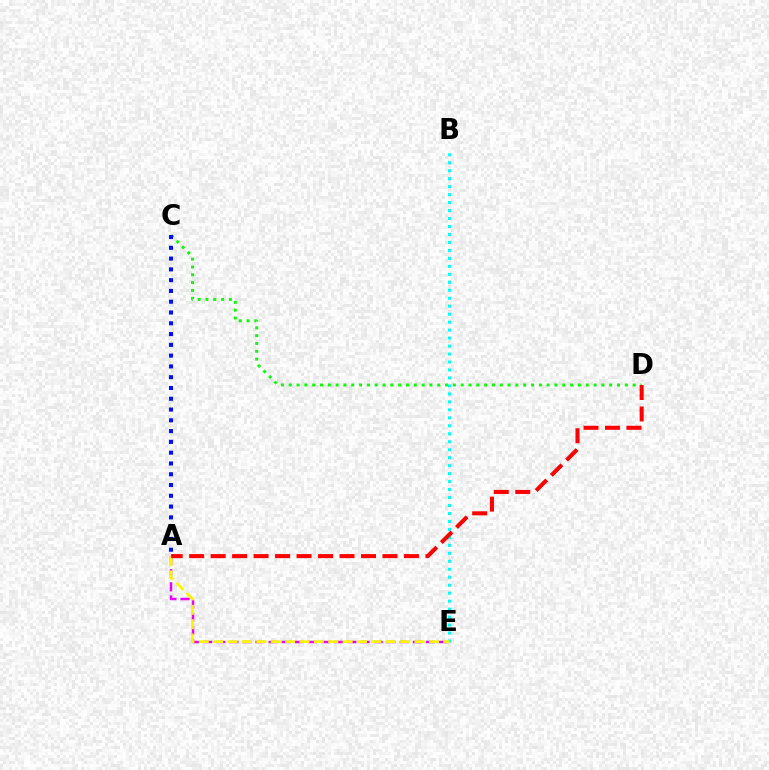{('C', 'D'): [{'color': '#08ff00', 'line_style': 'dotted', 'thickness': 2.12}], ('A', 'E'): [{'color': '#ee00ff', 'line_style': 'dashed', 'thickness': 1.78}, {'color': '#fcf500', 'line_style': 'dashed', 'thickness': 1.95}], ('B', 'E'): [{'color': '#00fff6', 'line_style': 'dotted', 'thickness': 2.17}], ('A', 'C'): [{'color': '#0010ff', 'line_style': 'dotted', 'thickness': 2.93}], ('A', 'D'): [{'color': '#ff0000', 'line_style': 'dashed', 'thickness': 2.92}]}